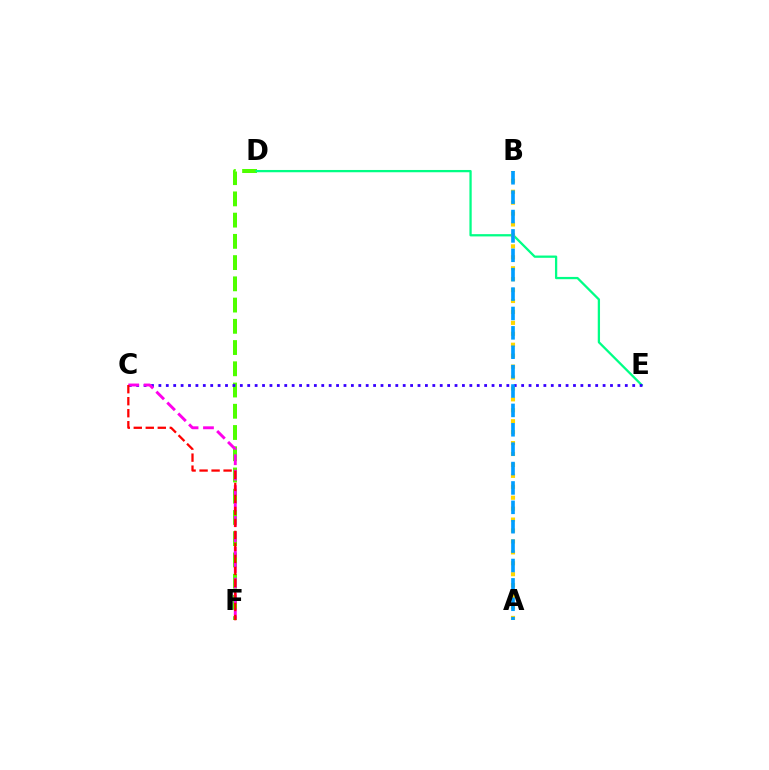{('D', 'F'): [{'color': '#4fff00', 'line_style': 'dashed', 'thickness': 2.89}], ('D', 'E'): [{'color': '#00ff86', 'line_style': 'solid', 'thickness': 1.64}], ('A', 'B'): [{'color': '#ffd500', 'line_style': 'dotted', 'thickness': 2.97}, {'color': '#009eff', 'line_style': 'dashed', 'thickness': 2.63}], ('C', 'E'): [{'color': '#3700ff', 'line_style': 'dotted', 'thickness': 2.01}], ('C', 'F'): [{'color': '#ff00ed', 'line_style': 'dashed', 'thickness': 2.09}, {'color': '#ff0000', 'line_style': 'dashed', 'thickness': 1.63}]}